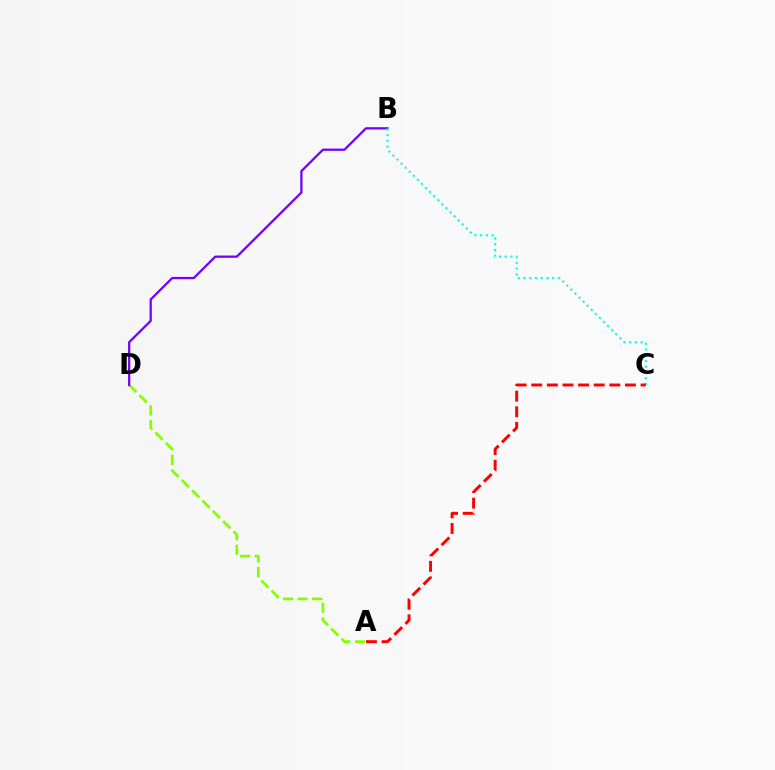{('A', 'D'): [{'color': '#84ff00', 'line_style': 'dashed', 'thickness': 1.98}], ('B', 'D'): [{'color': '#7200ff', 'line_style': 'solid', 'thickness': 1.62}], ('B', 'C'): [{'color': '#00fff6', 'line_style': 'dotted', 'thickness': 1.56}], ('A', 'C'): [{'color': '#ff0000', 'line_style': 'dashed', 'thickness': 2.12}]}